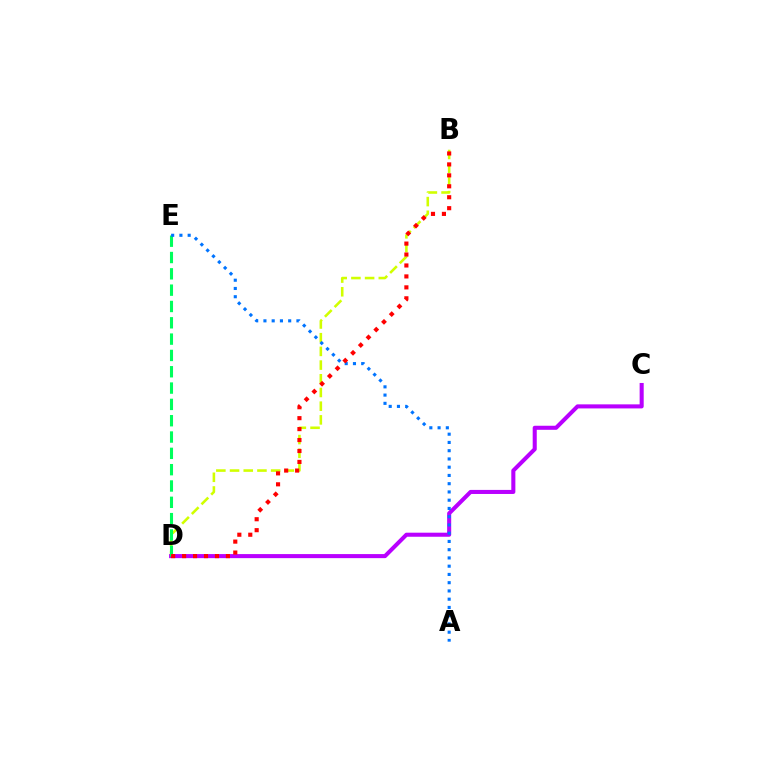{('B', 'D'): [{'color': '#d1ff00', 'line_style': 'dashed', 'thickness': 1.86}, {'color': '#ff0000', 'line_style': 'dotted', 'thickness': 2.97}], ('C', 'D'): [{'color': '#b900ff', 'line_style': 'solid', 'thickness': 2.92}], ('D', 'E'): [{'color': '#00ff5c', 'line_style': 'dashed', 'thickness': 2.22}], ('A', 'E'): [{'color': '#0074ff', 'line_style': 'dotted', 'thickness': 2.24}]}